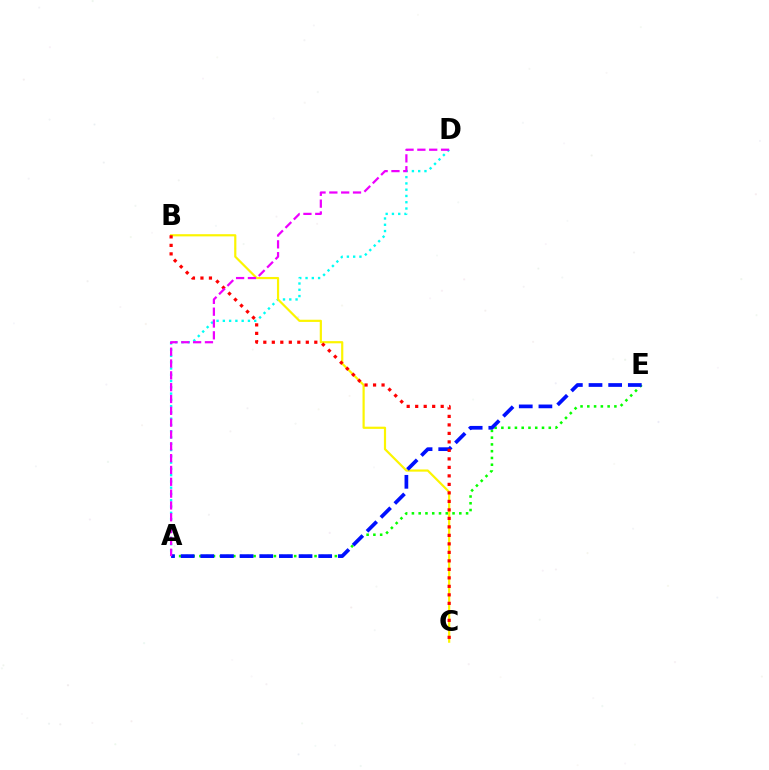{('A', 'D'): [{'color': '#00fff6', 'line_style': 'dotted', 'thickness': 1.7}, {'color': '#ee00ff', 'line_style': 'dashed', 'thickness': 1.61}], ('A', 'E'): [{'color': '#08ff00', 'line_style': 'dotted', 'thickness': 1.84}, {'color': '#0010ff', 'line_style': 'dashed', 'thickness': 2.67}], ('B', 'C'): [{'color': '#fcf500', 'line_style': 'solid', 'thickness': 1.58}, {'color': '#ff0000', 'line_style': 'dotted', 'thickness': 2.31}]}